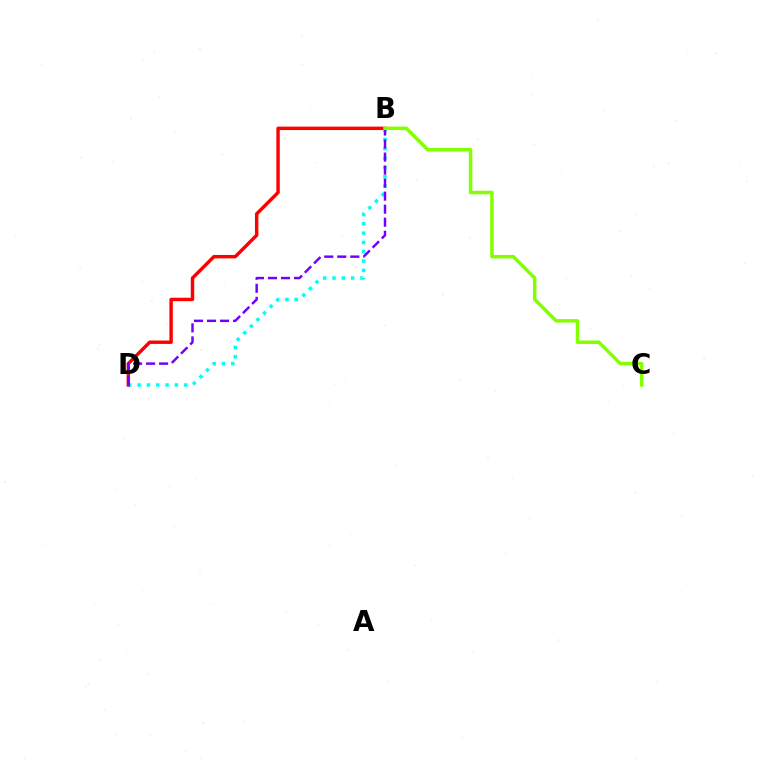{('B', 'D'): [{'color': '#00fff6', 'line_style': 'dotted', 'thickness': 2.53}, {'color': '#ff0000', 'line_style': 'solid', 'thickness': 2.47}, {'color': '#7200ff', 'line_style': 'dashed', 'thickness': 1.77}], ('B', 'C'): [{'color': '#84ff00', 'line_style': 'solid', 'thickness': 2.52}]}